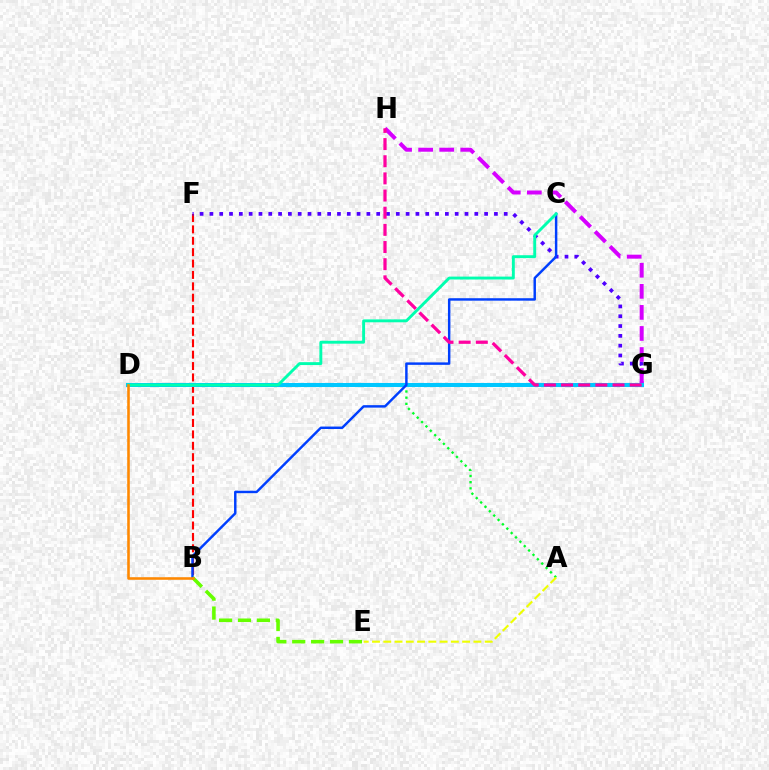{('B', 'F'): [{'color': '#ff0000', 'line_style': 'dashed', 'thickness': 1.55}], ('A', 'D'): [{'color': '#00ff27', 'line_style': 'dotted', 'thickness': 1.68}], ('F', 'G'): [{'color': '#4f00ff', 'line_style': 'dotted', 'thickness': 2.67}], ('D', 'G'): [{'color': '#00c7ff', 'line_style': 'solid', 'thickness': 2.92}], ('B', 'C'): [{'color': '#003fff', 'line_style': 'solid', 'thickness': 1.77}], ('B', 'E'): [{'color': '#66ff00', 'line_style': 'dashed', 'thickness': 2.57}], ('C', 'D'): [{'color': '#00ffaf', 'line_style': 'solid', 'thickness': 2.09}], ('B', 'D'): [{'color': '#ff8800', 'line_style': 'solid', 'thickness': 1.85}], ('G', 'H'): [{'color': '#d600ff', 'line_style': 'dashed', 'thickness': 2.86}, {'color': '#ff00a0', 'line_style': 'dashed', 'thickness': 2.33}], ('A', 'E'): [{'color': '#eeff00', 'line_style': 'dashed', 'thickness': 1.53}]}